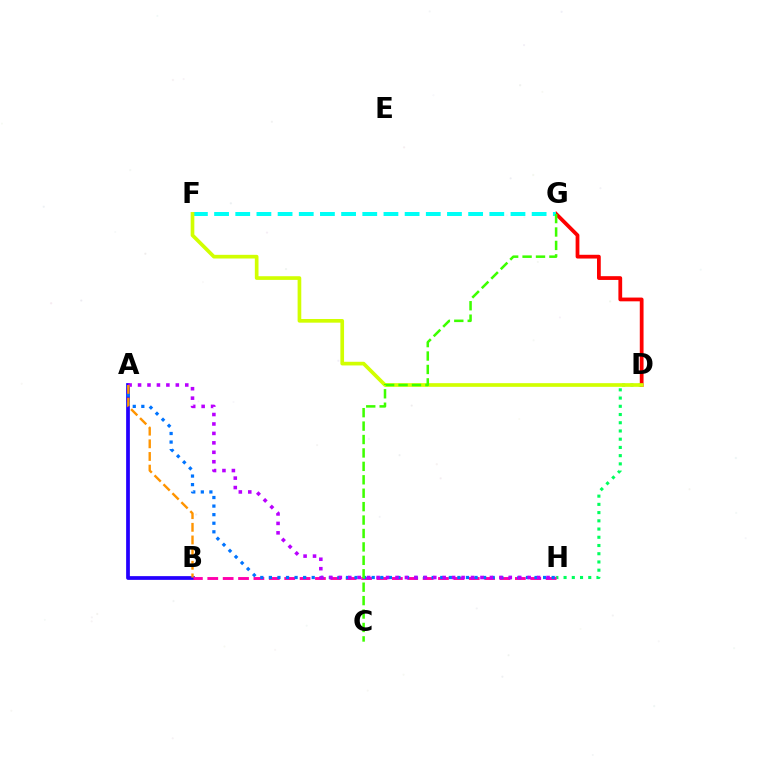{('D', 'H'): [{'color': '#00ff5c', 'line_style': 'dotted', 'thickness': 2.24}], ('A', 'B'): [{'color': '#2500ff', 'line_style': 'solid', 'thickness': 2.69}, {'color': '#ff9400', 'line_style': 'dashed', 'thickness': 1.72}], ('D', 'G'): [{'color': '#ff0000', 'line_style': 'solid', 'thickness': 2.71}], ('B', 'H'): [{'color': '#ff00ac', 'line_style': 'dashed', 'thickness': 2.09}], ('A', 'H'): [{'color': '#0074ff', 'line_style': 'dotted', 'thickness': 2.33}, {'color': '#b900ff', 'line_style': 'dotted', 'thickness': 2.57}], ('F', 'G'): [{'color': '#00fff6', 'line_style': 'dashed', 'thickness': 2.88}], ('D', 'F'): [{'color': '#d1ff00', 'line_style': 'solid', 'thickness': 2.65}], ('C', 'G'): [{'color': '#3dff00', 'line_style': 'dashed', 'thickness': 1.82}]}